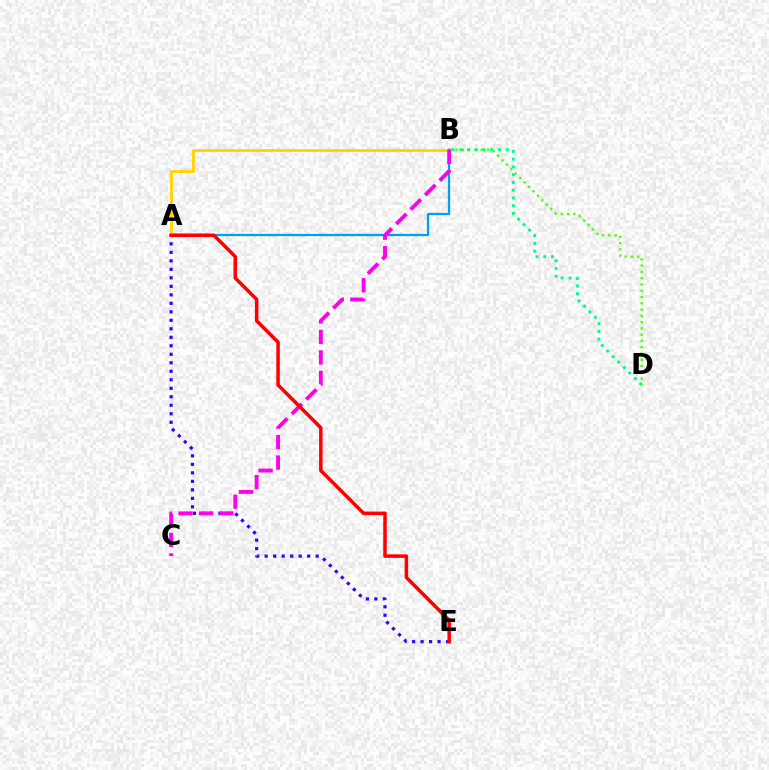{('B', 'D'): [{'color': '#4fff00', 'line_style': 'dotted', 'thickness': 1.7}, {'color': '#00ff86', 'line_style': 'dotted', 'thickness': 2.11}], ('A', 'B'): [{'color': '#ffd500', 'line_style': 'solid', 'thickness': 2.03}, {'color': '#009eff', 'line_style': 'solid', 'thickness': 1.63}], ('A', 'E'): [{'color': '#3700ff', 'line_style': 'dotted', 'thickness': 2.31}, {'color': '#ff0000', 'line_style': 'solid', 'thickness': 2.53}], ('B', 'C'): [{'color': '#ff00ed', 'line_style': 'dashed', 'thickness': 2.78}]}